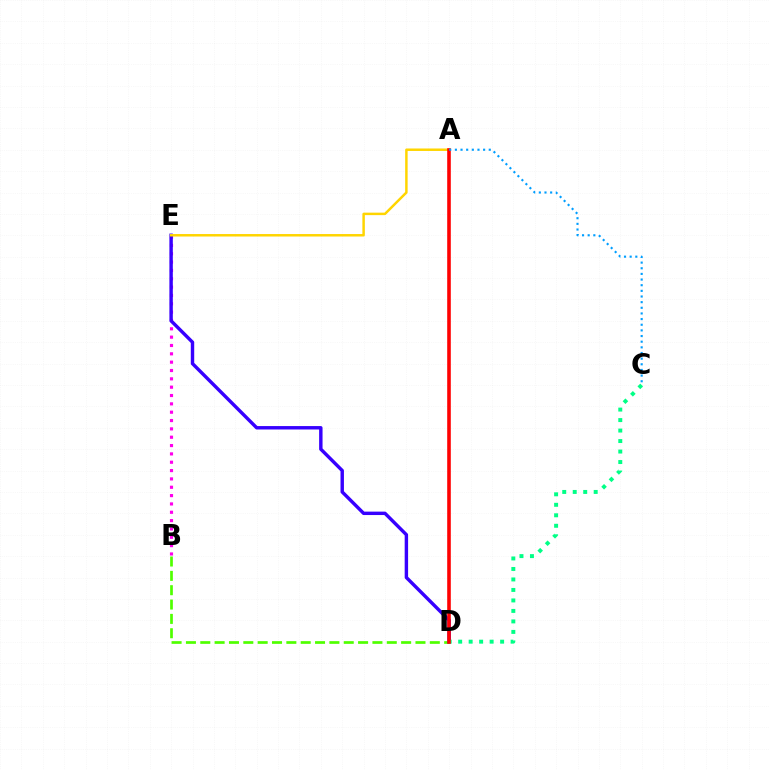{('B', 'D'): [{'color': '#4fff00', 'line_style': 'dashed', 'thickness': 1.95}], ('B', 'E'): [{'color': '#ff00ed', 'line_style': 'dotted', 'thickness': 2.27}], ('D', 'E'): [{'color': '#3700ff', 'line_style': 'solid', 'thickness': 2.46}], ('C', 'D'): [{'color': '#00ff86', 'line_style': 'dotted', 'thickness': 2.85}], ('A', 'E'): [{'color': '#ffd500', 'line_style': 'solid', 'thickness': 1.78}], ('A', 'D'): [{'color': '#ff0000', 'line_style': 'solid', 'thickness': 2.59}], ('A', 'C'): [{'color': '#009eff', 'line_style': 'dotted', 'thickness': 1.53}]}